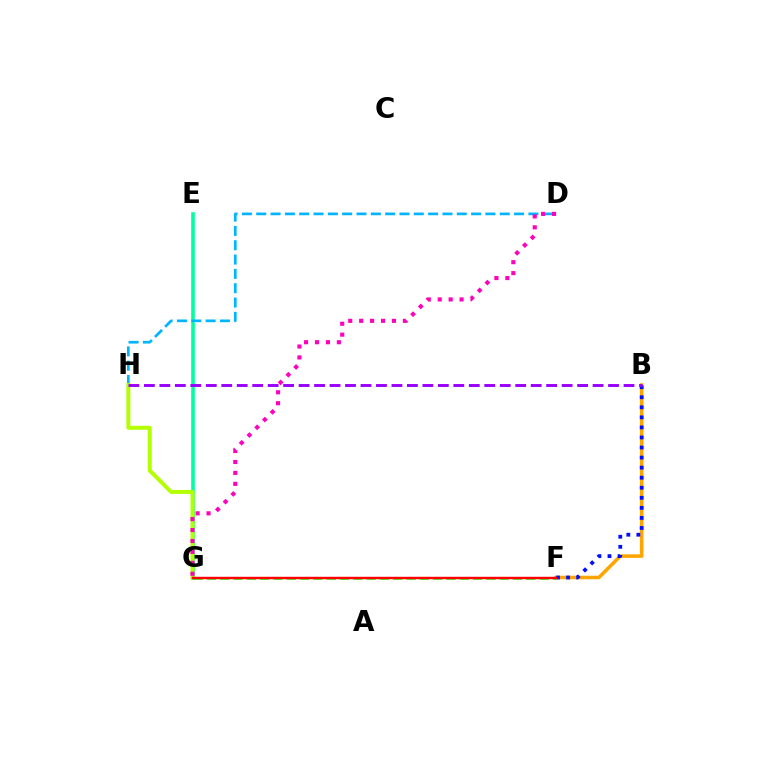{('E', 'G'): [{'color': '#00ff9d', 'line_style': 'solid', 'thickness': 2.58}], ('D', 'H'): [{'color': '#00b5ff', 'line_style': 'dashed', 'thickness': 1.95}], ('G', 'H'): [{'color': '#b3ff00', 'line_style': 'solid', 'thickness': 2.84}], ('D', 'G'): [{'color': '#ff00bd', 'line_style': 'dotted', 'thickness': 2.97}], ('B', 'F'): [{'color': '#ffa500', 'line_style': 'solid', 'thickness': 2.55}, {'color': '#0010ff', 'line_style': 'dotted', 'thickness': 2.73}], ('B', 'H'): [{'color': '#9b00ff', 'line_style': 'dashed', 'thickness': 2.1}], ('F', 'G'): [{'color': '#08ff00', 'line_style': 'dashed', 'thickness': 1.81}, {'color': '#ff0000', 'line_style': 'solid', 'thickness': 1.76}]}